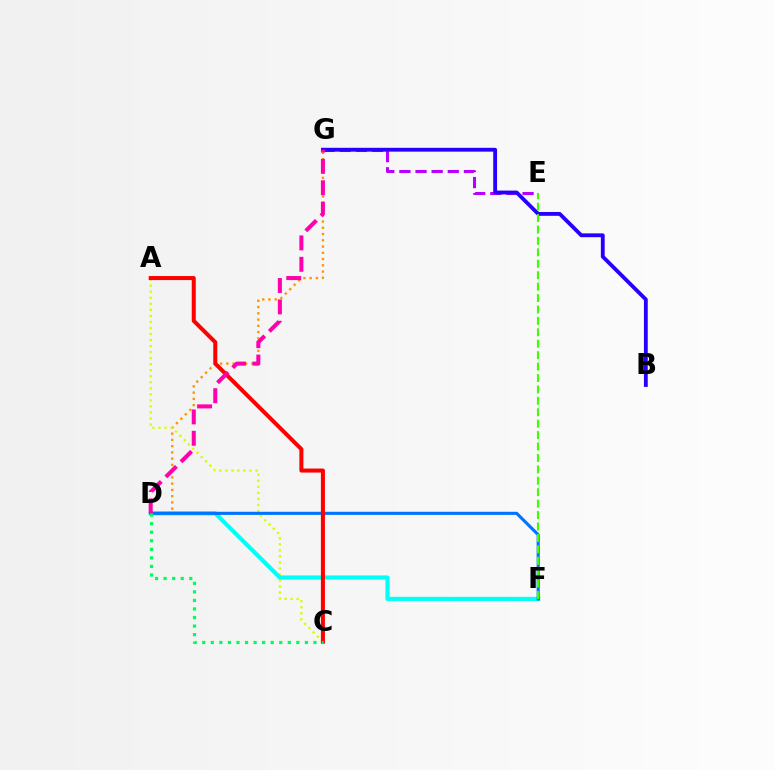{('D', 'G'): [{'color': '#ff9400', 'line_style': 'dotted', 'thickness': 1.7}, {'color': '#ff00ac', 'line_style': 'dashed', 'thickness': 2.9}], ('A', 'C'): [{'color': '#d1ff00', 'line_style': 'dotted', 'thickness': 1.64}, {'color': '#ff0000', 'line_style': 'solid', 'thickness': 2.9}], ('D', 'F'): [{'color': '#00fff6', 'line_style': 'solid', 'thickness': 2.98}, {'color': '#0074ff', 'line_style': 'solid', 'thickness': 2.24}], ('E', 'G'): [{'color': '#b900ff', 'line_style': 'dashed', 'thickness': 2.19}], ('B', 'G'): [{'color': '#2500ff', 'line_style': 'solid', 'thickness': 2.76}], ('C', 'D'): [{'color': '#00ff5c', 'line_style': 'dotted', 'thickness': 2.32}], ('E', 'F'): [{'color': '#3dff00', 'line_style': 'dashed', 'thickness': 1.55}]}